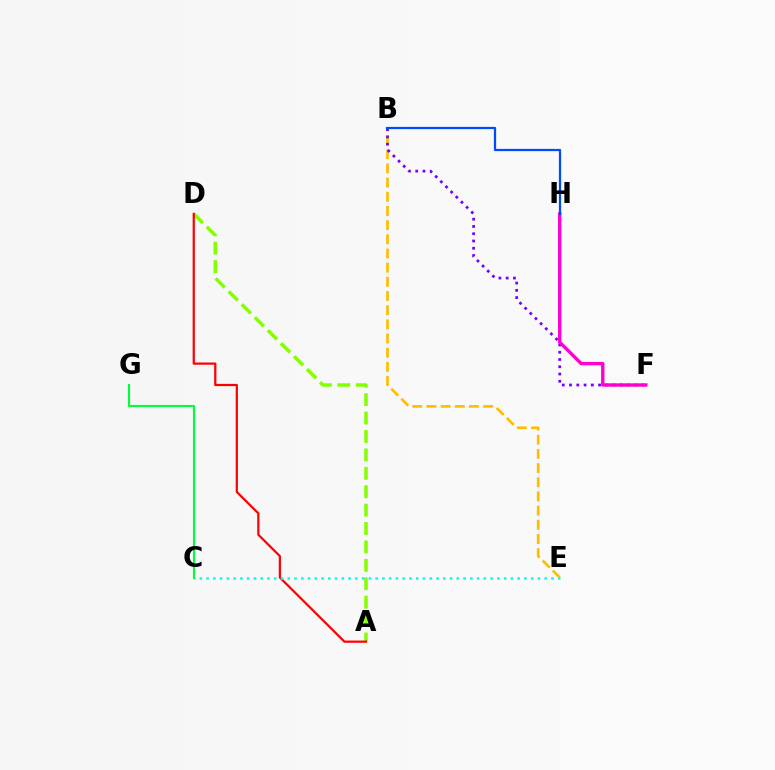{('A', 'D'): [{'color': '#84ff00', 'line_style': 'dashed', 'thickness': 2.5}, {'color': '#ff0000', 'line_style': 'solid', 'thickness': 1.6}], ('B', 'E'): [{'color': '#ffbd00', 'line_style': 'dashed', 'thickness': 1.93}], ('C', 'E'): [{'color': '#00fff6', 'line_style': 'dotted', 'thickness': 1.84}], ('C', 'G'): [{'color': '#00ff39', 'line_style': 'solid', 'thickness': 1.52}], ('B', 'F'): [{'color': '#7200ff', 'line_style': 'dotted', 'thickness': 1.97}], ('F', 'H'): [{'color': '#ff00cf', 'line_style': 'solid', 'thickness': 2.43}], ('B', 'H'): [{'color': '#004bff', 'line_style': 'solid', 'thickness': 1.62}]}